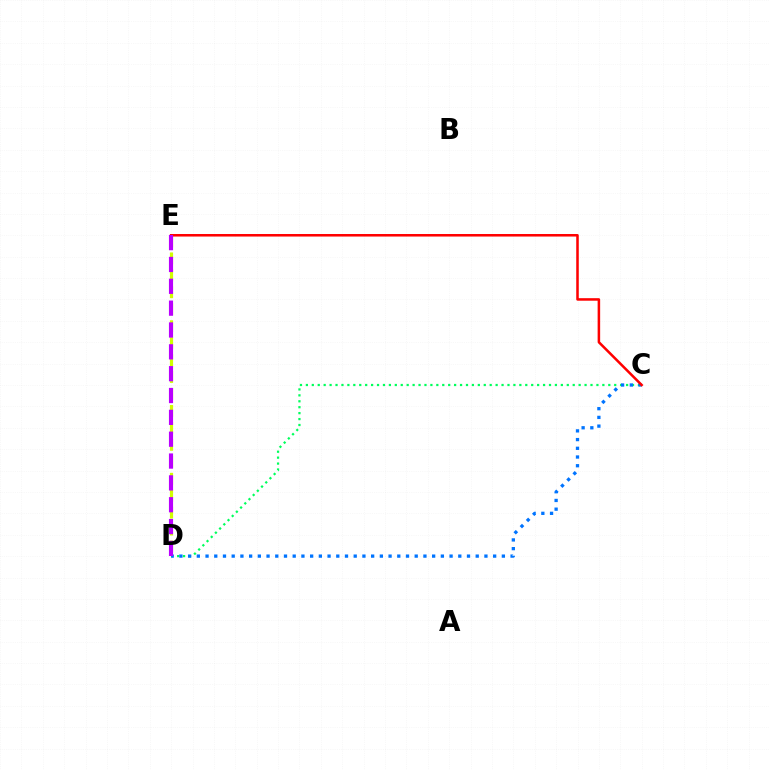{('D', 'E'): [{'color': '#d1ff00', 'line_style': 'dashed', 'thickness': 2.3}, {'color': '#b900ff', 'line_style': 'dashed', 'thickness': 2.97}], ('C', 'D'): [{'color': '#00ff5c', 'line_style': 'dotted', 'thickness': 1.61}, {'color': '#0074ff', 'line_style': 'dotted', 'thickness': 2.37}], ('C', 'E'): [{'color': '#ff0000', 'line_style': 'solid', 'thickness': 1.82}]}